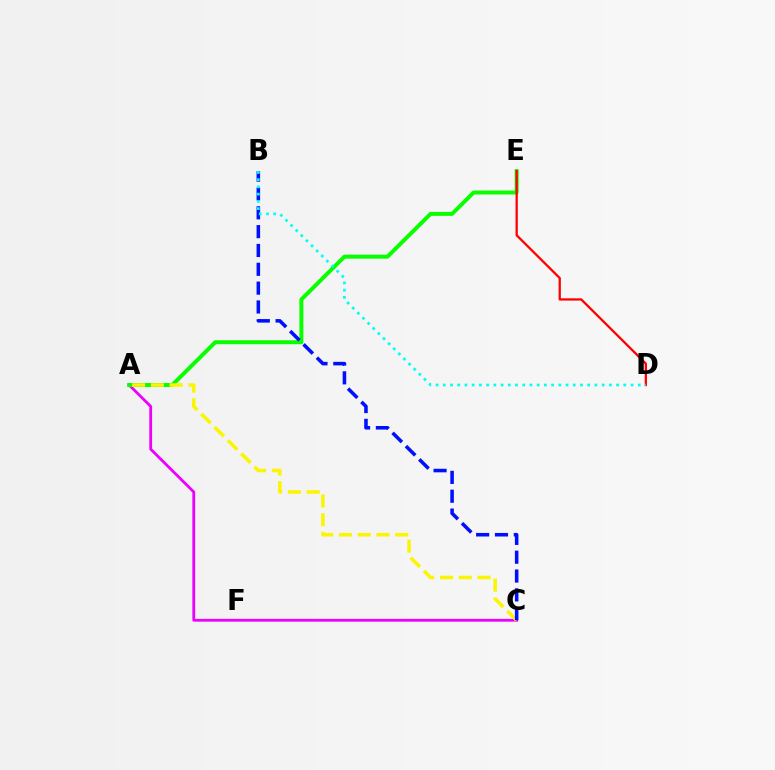{('A', 'C'): [{'color': '#ee00ff', 'line_style': 'solid', 'thickness': 2.01}, {'color': '#fcf500', 'line_style': 'dashed', 'thickness': 2.55}], ('A', 'E'): [{'color': '#08ff00', 'line_style': 'solid', 'thickness': 2.86}], ('D', 'E'): [{'color': '#ff0000', 'line_style': 'solid', 'thickness': 1.65}], ('B', 'C'): [{'color': '#0010ff', 'line_style': 'dashed', 'thickness': 2.56}], ('B', 'D'): [{'color': '#00fff6', 'line_style': 'dotted', 'thickness': 1.96}]}